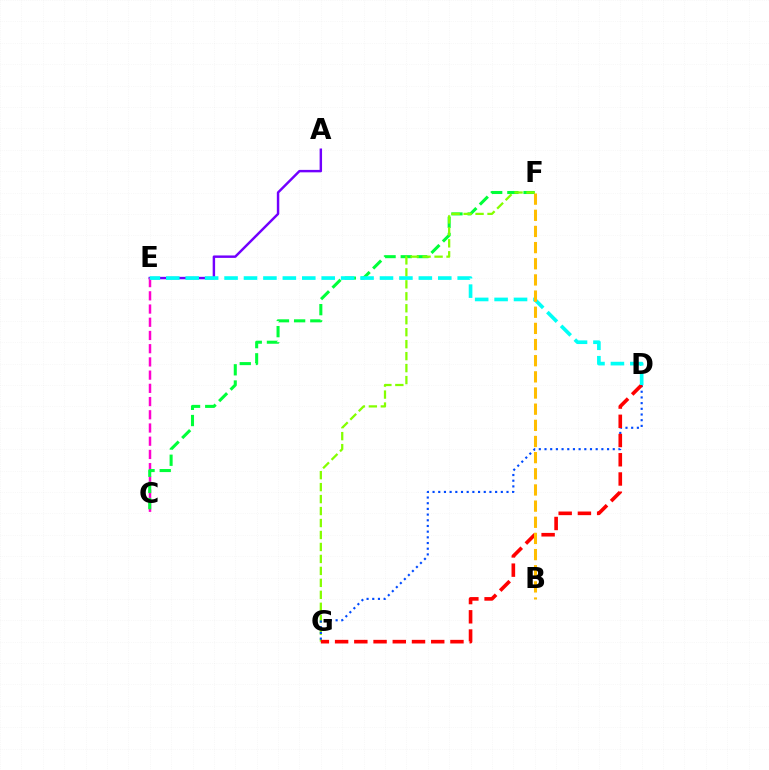{('A', 'E'): [{'color': '#7200ff', 'line_style': 'solid', 'thickness': 1.76}], ('C', 'E'): [{'color': '#ff00cf', 'line_style': 'dashed', 'thickness': 1.8}], ('C', 'F'): [{'color': '#00ff39', 'line_style': 'dashed', 'thickness': 2.2}], ('F', 'G'): [{'color': '#84ff00', 'line_style': 'dashed', 'thickness': 1.63}], ('D', 'G'): [{'color': '#004bff', 'line_style': 'dotted', 'thickness': 1.55}, {'color': '#ff0000', 'line_style': 'dashed', 'thickness': 2.61}], ('D', 'E'): [{'color': '#00fff6', 'line_style': 'dashed', 'thickness': 2.64}], ('B', 'F'): [{'color': '#ffbd00', 'line_style': 'dashed', 'thickness': 2.19}]}